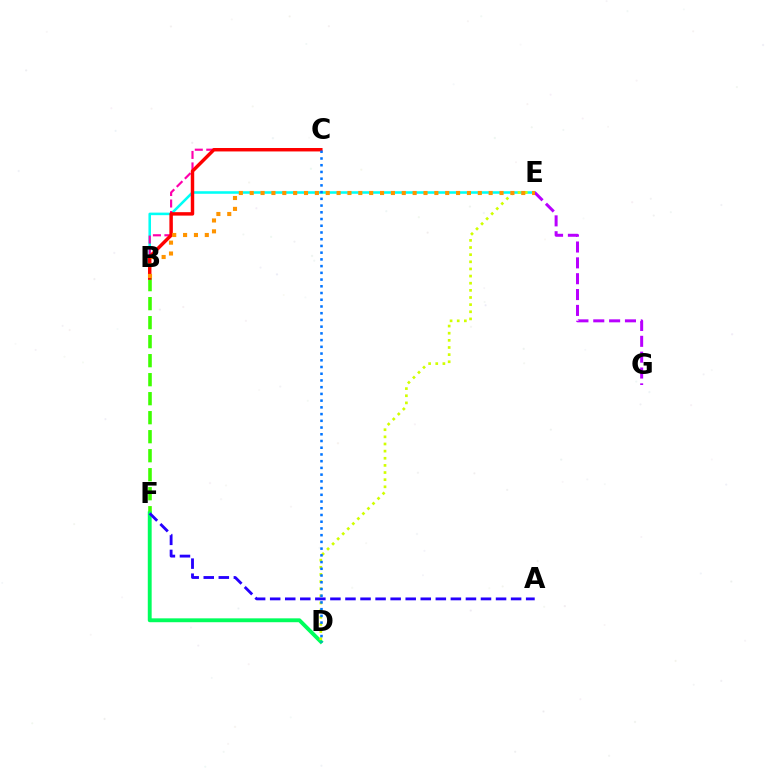{('B', 'F'): [{'color': '#3dff00', 'line_style': 'dashed', 'thickness': 2.58}], ('B', 'E'): [{'color': '#00fff6', 'line_style': 'solid', 'thickness': 1.84}, {'color': '#ff9400', 'line_style': 'dotted', 'thickness': 2.95}], ('D', 'F'): [{'color': '#00ff5c', 'line_style': 'solid', 'thickness': 2.79}], ('E', 'G'): [{'color': '#b900ff', 'line_style': 'dashed', 'thickness': 2.15}], ('D', 'E'): [{'color': '#d1ff00', 'line_style': 'dotted', 'thickness': 1.94}], ('B', 'C'): [{'color': '#ff00ac', 'line_style': 'dashed', 'thickness': 1.56}, {'color': '#ff0000', 'line_style': 'solid', 'thickness': 2.48}], ('A', 'F'): [{'color': '#2500ff', 'line_style': 'dashed', 'thickness': 2.05}], ('C', 'D'): [{'color': '#0074ff', 'line_style': 'dotted', 'thickness': 1.83}]}